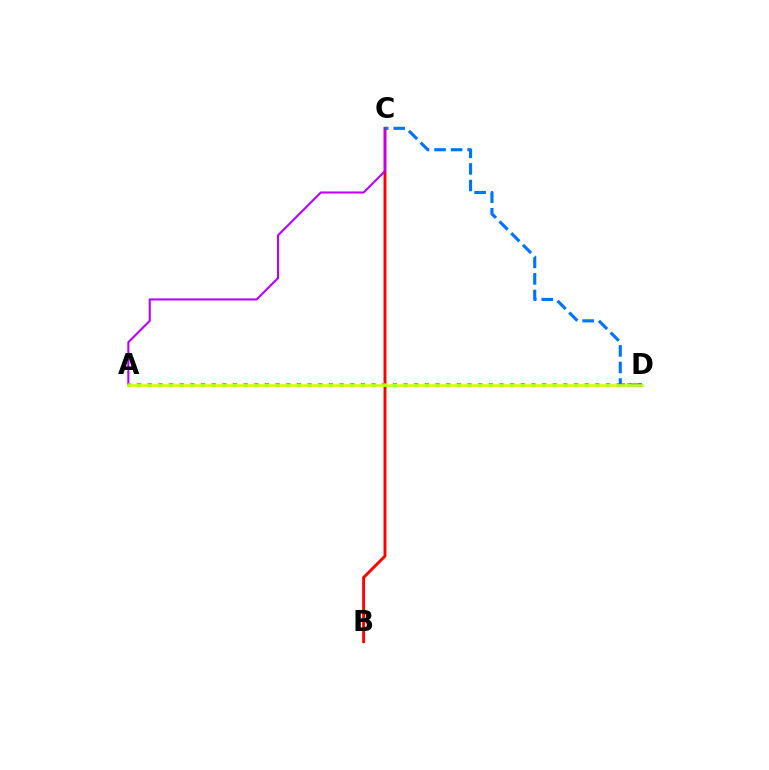{('B', 'C'): [{'color': '#ff0000', 'line_style': 'solid', 'thickness': 2.1}], ('A', 'C'): [{'color': '#b900ff', 'line_style': 'solid', 'thickness': 1.5}], ('A', 'D'): [{'color': '#00ff5c', 'line_style': 'dotted', 'thickness': 2.9}, {'color': '#d1ff00', 'line_style': 'solid', 'thickness': 1.85}], ('C', 'D'): [{'color': '#0074ff', 'line_style': 'dashed', 'thickness': 2.25}]}